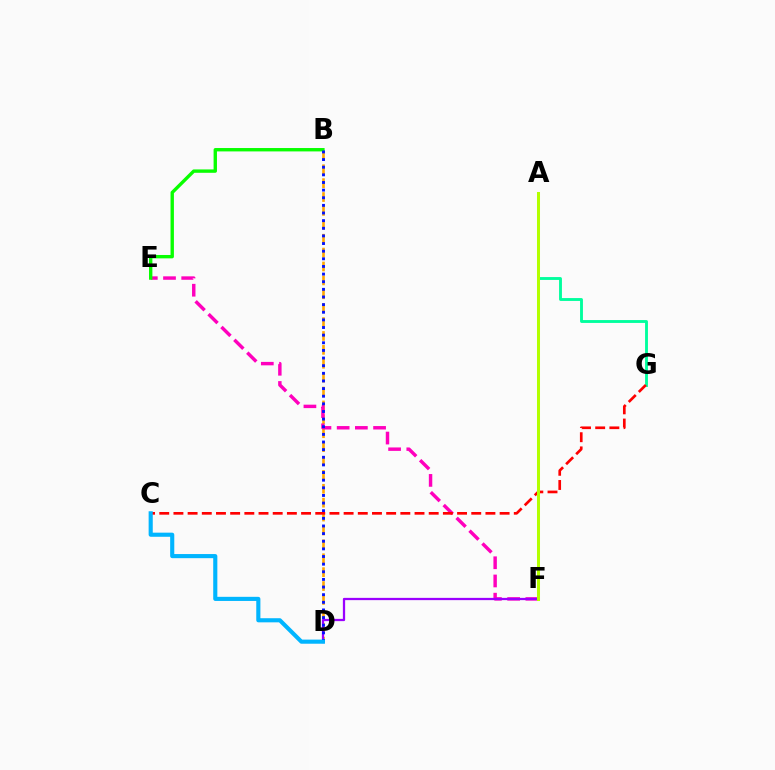{('B', 'D'): [{'color': '#ffa500', 'line_style': 'dashed', 'thickness': 1.89}, {'color': '#0010ff', 'line_style': 'dotted', 'thickness': 2.07}], ('E', 'F'): [{'color': '#ff00bd', 'line_style': 'dashed', 'thickness': 2.47}], ('B', 'E'): [{'color': '#08ff00', 'line_style': 'solid', 'thickness': 2.43}], ('A', 'G'): [{'color': '#00ff9d', 'line_style': 'solid', 'thickness': 2.06}], ('D', 'F'): [{'color': '#9b00ff', 'line_style': 'solid', 'thickness': 1.63}], ('C', 'G'): [{'color': '#ff0000', 'line_style': 'dashed', 'thickness': 1.93}], ('A', 'F'): [{'color': '#b3ff00', 'line_style': 'solid', 'thickness': 2.17}], ('C', 'D'): [{'color': '#00b5ff', 'line_style': 'solid', 'thickness': 2.97}]}